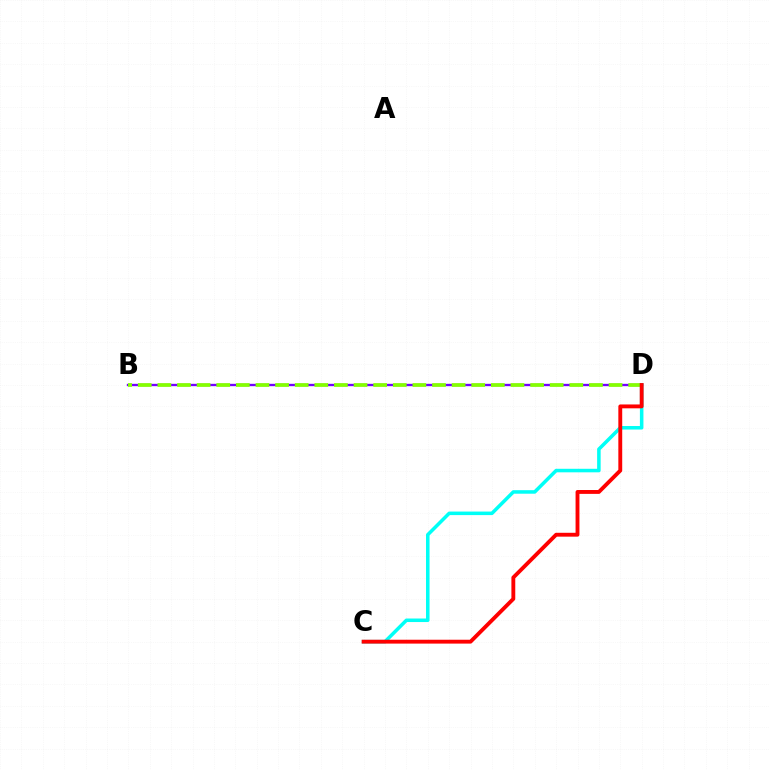{('B', 'D'): [{'color': '#7200ff', 'line_style': 'solid', 'thickness': 1.68}, {'color': '#84ff00', 'line_style': 'dashed', 'thickness': 2.66}], ('C', 'D'): [{'color': '#00fff6', 'line_style': 'solid', 'thickness': 2.54}, {'color': '#ff0000', 'line_style': 'solid', 'thickness': 2.79}]}